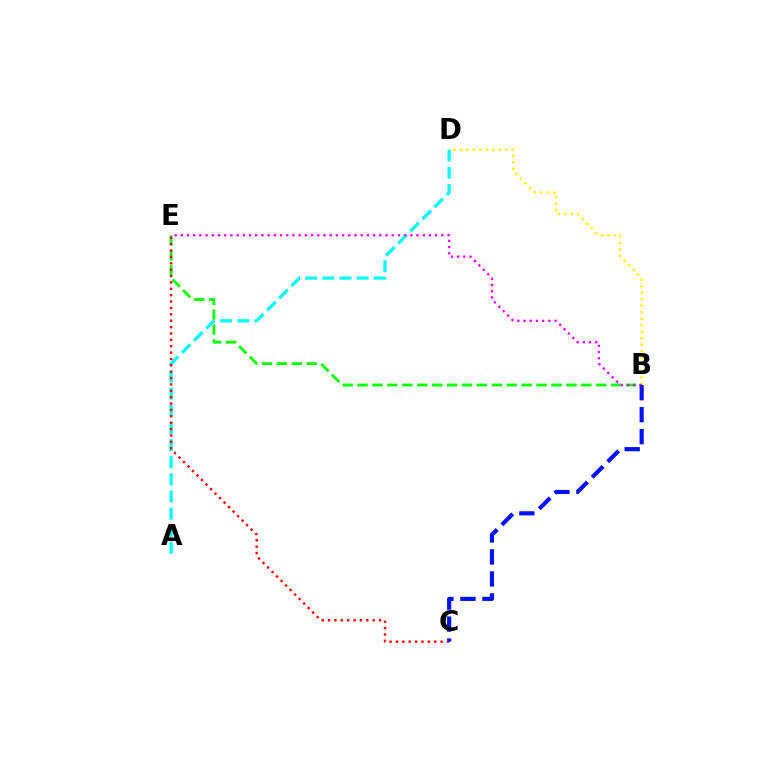{('B', 'E'): [{'color': '#08ff00', 'line_style': 'dashed', 'thickness': 2.03}, {'color': '#ee00ff', 'line_style': 'dotted', 'thickness': 1.69}], ('B', 'D'): [{'color': '#fcf500', 'line_style': 'dotted', 'thickness': 1.77}], ('A', 'D'): [{'color': '#00fff6', 'line_style': 'dashed', 'thickness': 2.33}], ('C', 'E'): [{'color': '#ff0000', 'line_style': 'dotted', 'thickness': 1.73}], ('B', 'C'): [{'color': '#0010ff', 'line_style': 'dashed', 'thickness': 2.99}]}